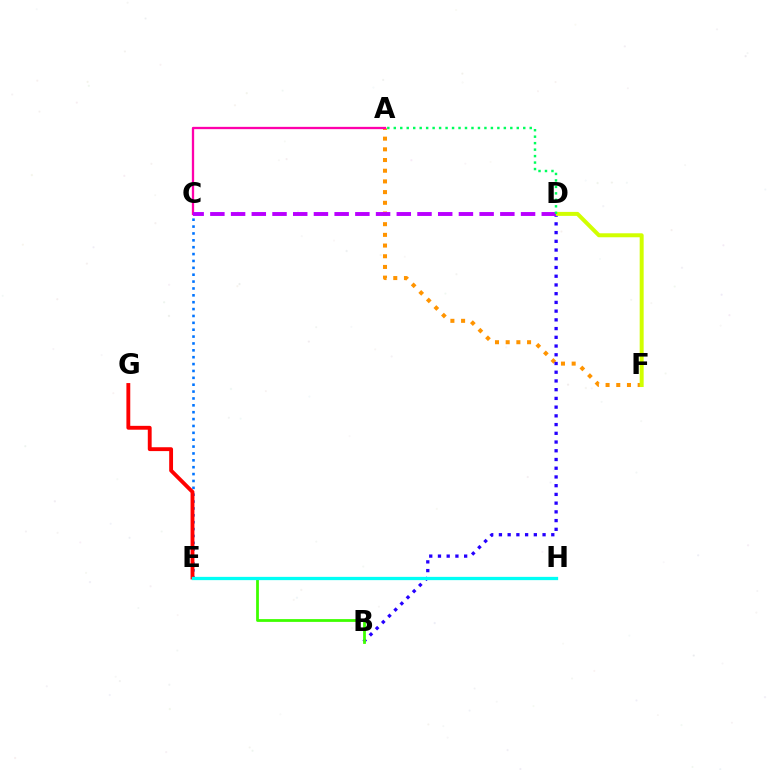{('C', 'E'): [{'color': '#0074ff', 'line_style': 'dotted', 'thickness': 1.87}], ('A', 'F'): [{'color': '#ff9400', 'line_style': 'dotted', 'thickness': 2.9}], ('B', 'D'): [{'color': '#2500ff', 'line_style': 'dotted', 'thickness': 2.37}], ('A', 'C'): [{'color': '#ff00ac', 'line_style': 'solid', 'thickness': 1.65}], ('D', 'F'): [{'color': '#d1ff00', 'line_style': 'solid', 'thickness': 2.87}], ('B', 'E'): [{'color': '#3dff00', 'line_style': 'solid', 'thickness': 2.0}], ('E', 'G'): [{'color': '#ff0000', 'line_style': 'solid', 'thickness': 2.78}], ('C', 'D'): [{'color': '#b900ff', 'line_style': 'dashed', 'thickness': 2.81}], ('E', 'H'): [{'color': '#00fff6', 'line_style': 'solid', 'thickness': 2.36}], ('A', 'D'): [{'color': '#00ff5c', 'line_style': 'dotted', 'thickness': 1.76}]}